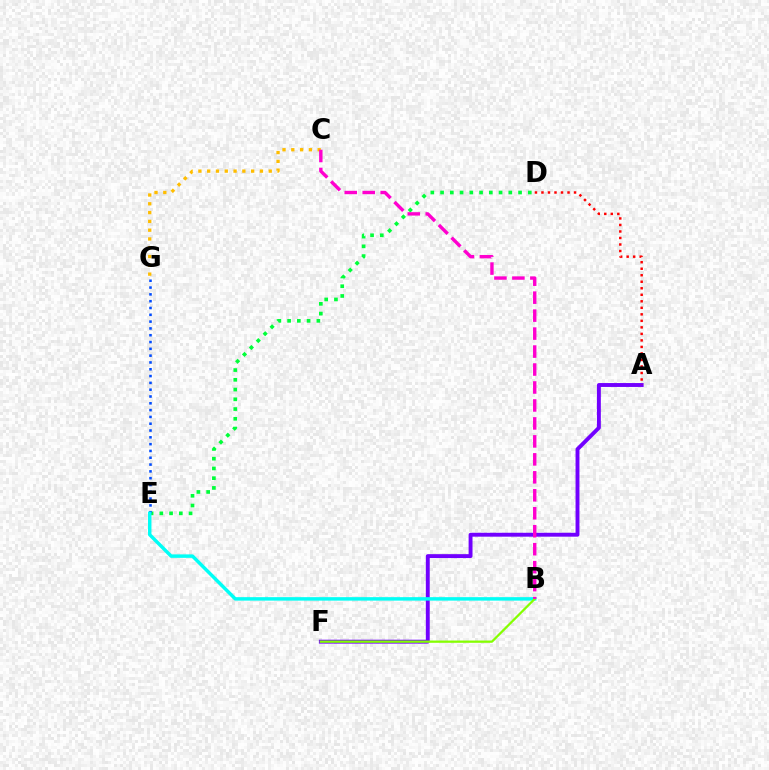{('A', 'F'): [{'color': '#7200ff', 'line_style': 'solid', 'thickness': 2.81}], ('D', 'E'): [{'color': '#00ff39', 'line_style': 'dotted', 'thickness': 2.65}], ('E', 'G'): [{'color': '#004bff', 'line_style': 'dotted', 'thickness': 1.85}], ('B', 'E'): [{'color': '#00fff6', 'line_style': 'solid', 'thickness': 2.49}], ('A', 'D'): [{'color': '#ff0000', 'line_style': 'dotted', 'thickness': 1.77}], ('B', 'F'): [{'color': '#84ff00', 'line_style': 'solid', 'thickness': 1.63}], ('C', 'G'): [{'color': '#ffbd00', 'line_style': 'dotted', 'thickness': 2.39}], ('B', 'C'): [{'color': '#ff00cf', 'line_style': 'dashed', 'thickness': 2.44}]}